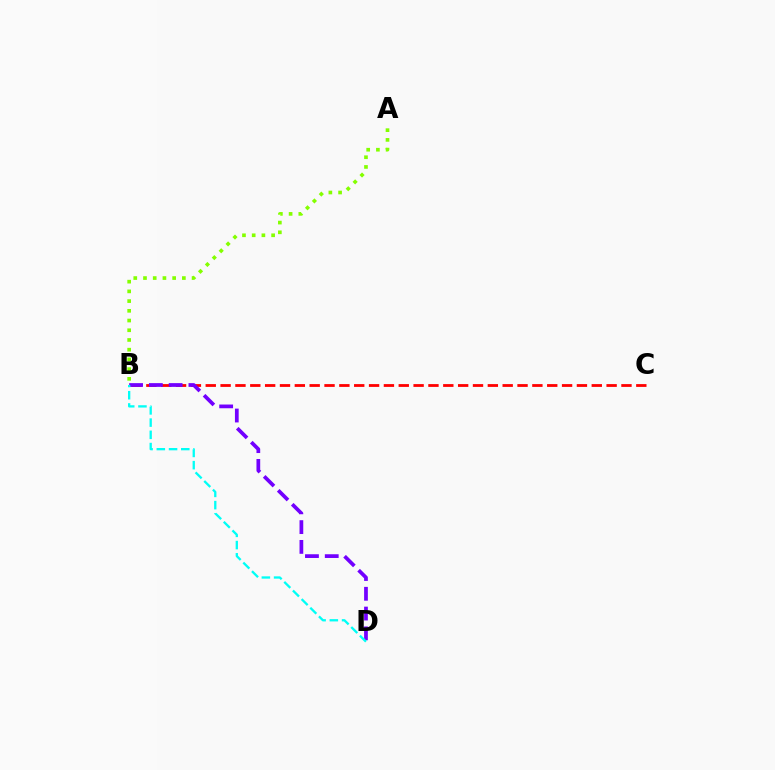{('A', 'B'): [{'color': '#84ff00', 'line_style': 'dotted', 'thickness': 2.64}], ('B', 'C'): [{'color': '#ff0000', 'line_style': 'dashed', 'thickness': 2.02}], ('B', 'D'): [{'color': '#7200ff', 'line_style': 'dashed', 'thickness': 2.69}, {'color': '#00fff6', 'line_style': 'dashed', 'thickness': 1.66}]}